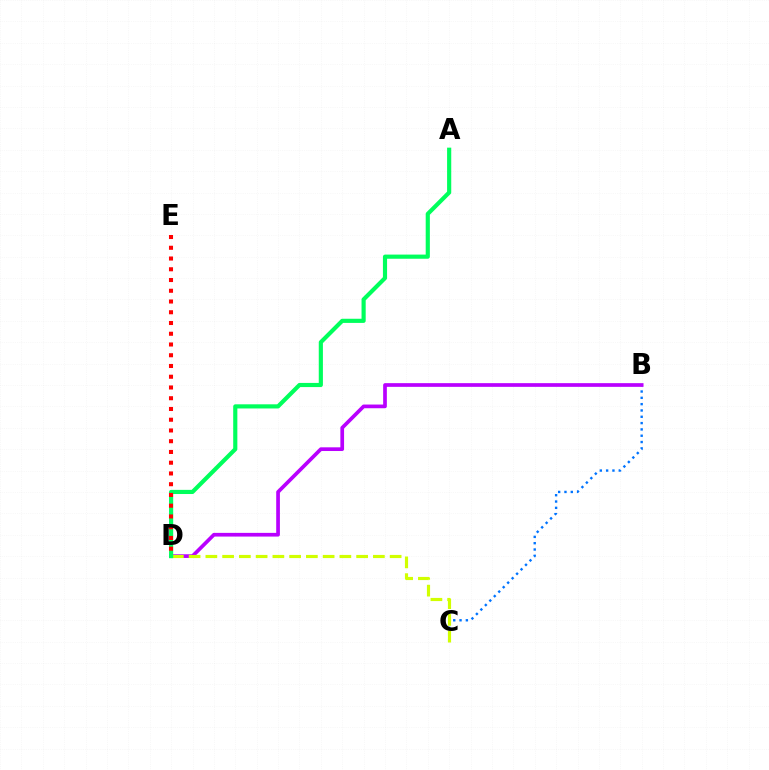{('B', 'C'): [{'color': '#0074ff', 'line_style': 'dotted', 'thickness': 1.72}], ('B', 'D'): [{'color': '#b900ff', 'line_style': 'solid', 'thickness': 2.66}], ('C', 'D'): [{'color': '#d1ff00', 'line_style': 'dashed', 'thickness': 2.28}], ('A', 'D'): [{'color': '#00ff5c', 'line_style': 'solid', 'thickness': 2.99}], ('D', 'E'): [{'color': '#ff0000', 'line_style': 'dotted', 'thickness': 2.92}]}